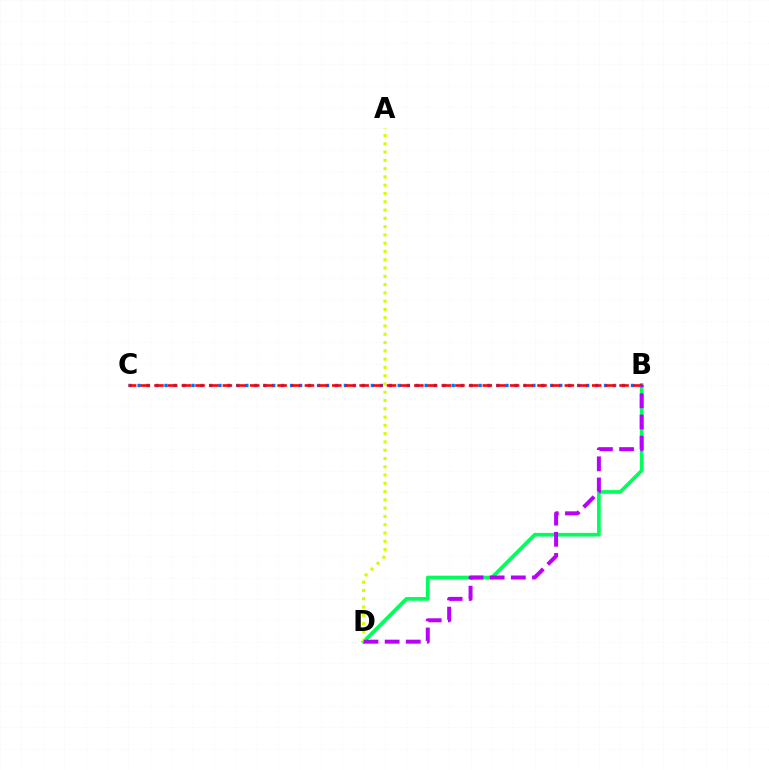{('B', 'D'): [{'color': '#00ff5c', 'line_style': 'solid', 'thickness': 2.65}, {'color': '#b900ff', 'line_style': 'dashed', 'thickness': 2.87}], ('A', 'D'): [{'color': '#d1ff00', 'line_style': 'dotted', 'thickness': 2.25}], ('B', 'C'): [{'color': '#0074ff', 'line_style': 'dotted', 'thickness': 2.44}, {'color': '#ff0000', 'line_style': 'dashed', 'thickness': 1.86}]}